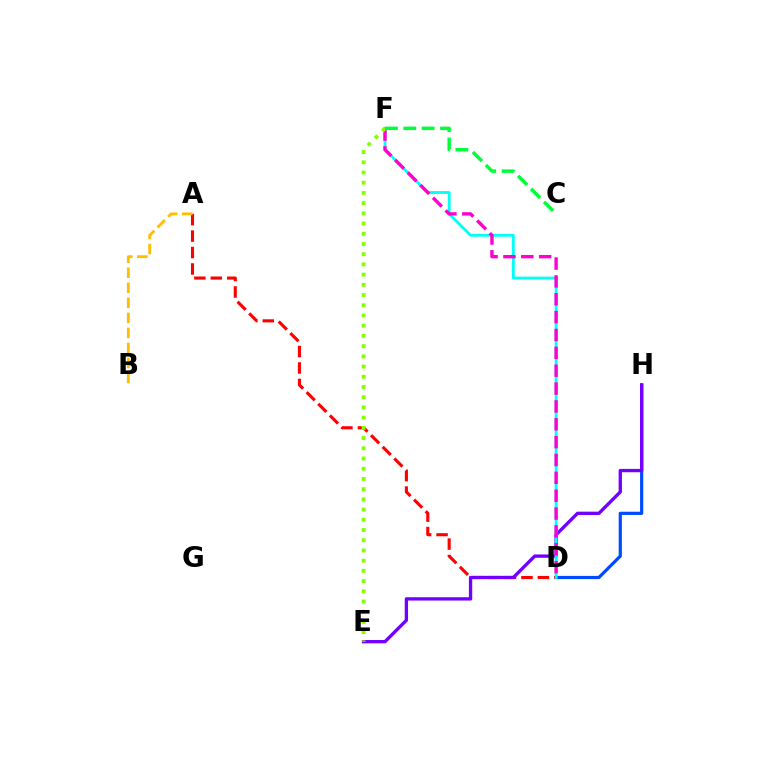{('D', 'H'): [{'color': '#004bff', 'line_style': 'solid', 'thickness': 2.3}], ('A', 'D'): [{'color': '#ff0000', 'line_style': 'dashed', 'thickness': 2.23}], ('E', 'H'): [{'color': '#7200ff', 'line_style': 'solid', 'thickness': 2.41}], ('D', 'F'): [{'color': '#00fff6', 'line_style': 'solid', 'thickness': 2.03}, {'color': '#ff00cf', 'line_style': 'dashed', 'thickness': 2.43}], ('E', 'F'): [{'color': '#84ff00', 'line_style': 'dotted', 'thickness': 2.78}], ('C', 'F'): [{'color': '#00ff39', 'line_style': 'dashed', 'thickness': 2.5}], ('A', 'B'): [{'color': '#ffbd00', 'line_style': 'dashed', 'thickness': 2.04}]}